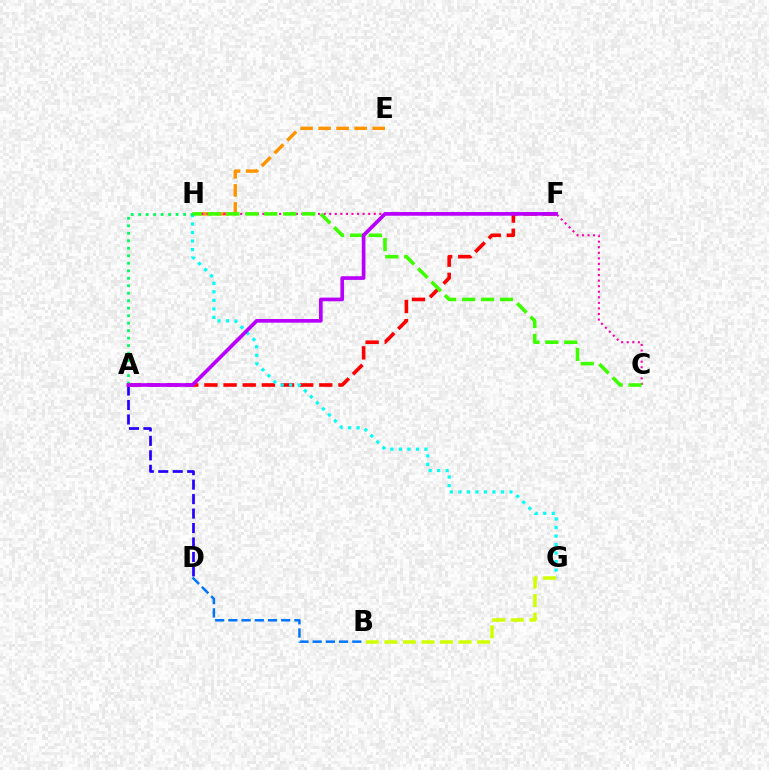{('E', 'H'): [{'color': '#ff9400', 'line_style': 'dashed', 'thickness': 2.45}], ('A', 'D'): [{'color': '#2500ff', 'line_style': 'dashed', 'thickness': 1.96}], ('A', 'F'): [{'color': '#ff0000', 'line_style': 'dashed', 'thickness': 2.6}, {'color': '#b900ff', 'line_style': 'solid', 'thickness': 2.64}], ('C', 'H'): [{'color': '#ff00ac', 'line_style': 'dotted', 'thickness': 1.51}, {'color': '#3dff00', 'line_style': 'dashed', 'thickness': 2.57}], ('G', 'H'): [{'color': '#00fff6', 'line_style': 'dotted', 'thickness': 2.32}], ('A', 'H'): [{'color': '#00ff5c', 'line_style': 'dotted', 'thickness': 2.03}], ('B', 'G'): [{'color': '#d1ff00', 'line_style': 'dashed', 'thickness': 2.52}], ('B', 'D'): [{'color': '#0074ff', 'line_style': 'dashed', 'thickness': 1.79}]}